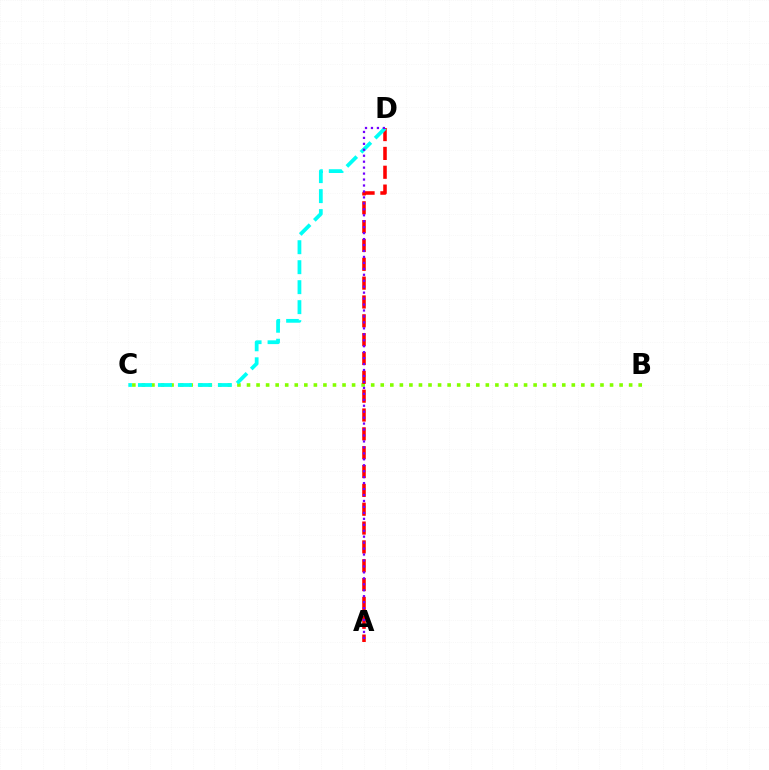{('B', 'C'): [{'color': '#84ff00', 'line_style': 'dotted', 'thickness': 2.6}], ('A', 'D'): [{'color': '#ff0000', 'line_style': 'dashed', 'thickness': 2.56}, {'color': '#7200ff', 'line_style': 'dotted', 'thickness': 1.62}], ('C', 'D'): [{'color': '#00fff6', 'line_style': 'dashed', 'thickness': 2.71}]}